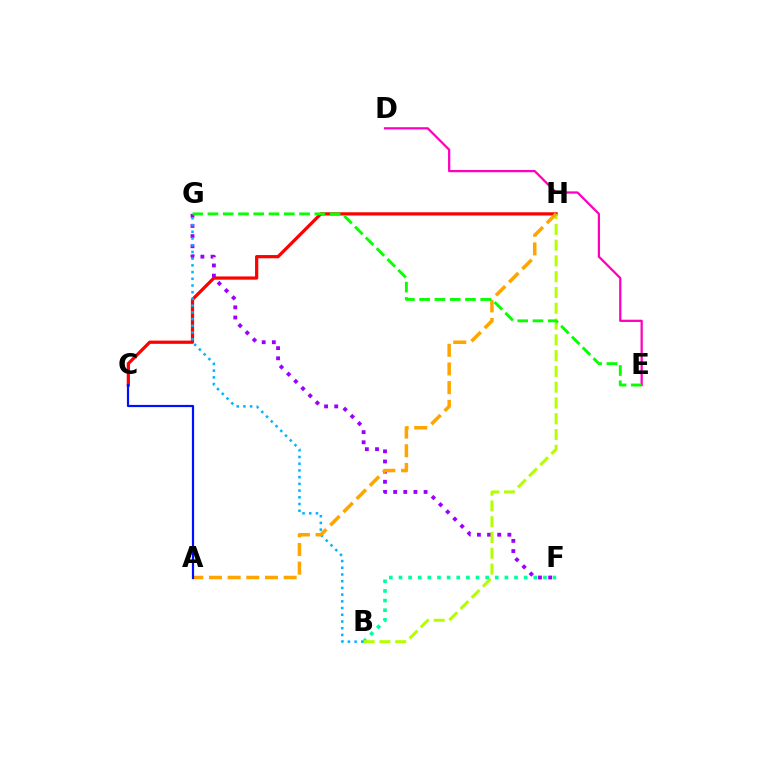{('D', 'E'): [{'color': '#ff00bd', 'line_style': 'solid', 'thickness': 1.62}], ('C', 'H'): [{'color': '#ff0000', 'line_style': 'solid', 'thickness': 2.33}], ('B', 'F'): [{'color': '#00ff9d', 'line_style': 'dotted', 'thickness': 2.62}], ('F', 'G'): [{'color': '#9b00ff', 'line_style': 'dotted', 'thickness': 2.76}], ('B', 'H'): [{'color': '#b3ff00', 'line_style': 'dashed', 'thickness': 2.14}], ('B', 'G'): [{'color': '#00b5ff', 'line_style': 'dotted', 'thickness': 1.82}], ('A', 'H'): [{'color': '#ffa500', 'line_style': 'dashed', 'thickness': 2.54}], ('E', 'G'): [{'color': '#08ff00', 'line_style': 'dashed', 'thickness': 2.08}], ('A', 'C'): [{'color': '#0010ff', 'line_style': 'solid', 'thickness': 1.59}]}